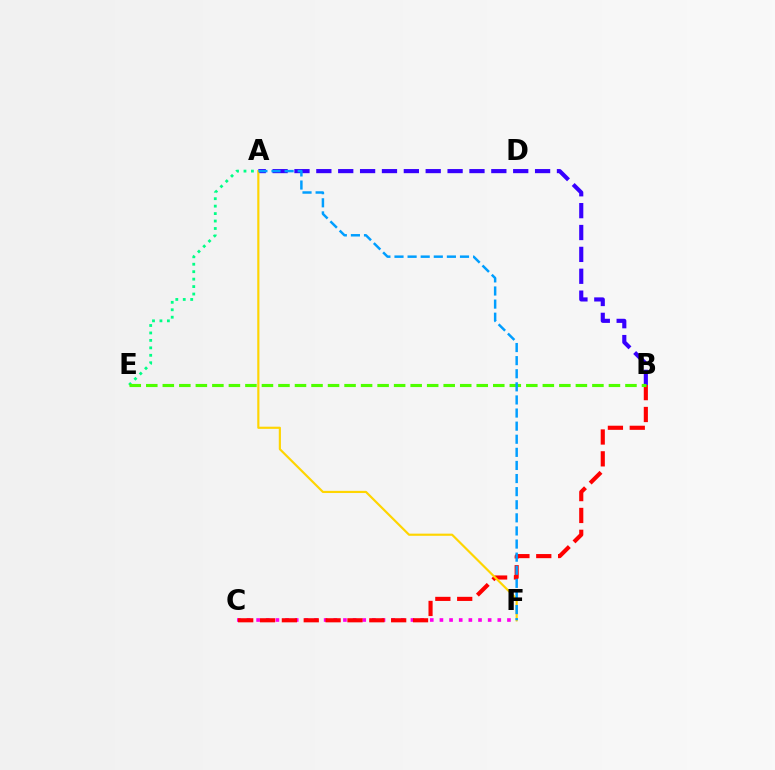{('A', 'E'): [{'color': '#00ff86', 'line_style': 'dotted', 'thickness': 2.02}], ('C', 'F'): [{'color': '#ff00ed', 'line_style': 'dotted', 'thickness': 2.62}], ('B', 'C'): [{'color': '#ff0000', 'line_style': 'dashed', 'thickness': 2.97}], ('A', 'B'): [{'color': '#3700ff', 'line_style': 'dashed', 'thickness': 2.97}], ('A', 'F'): [{'color': '#ffd500', 'line_style': 'solid', 'thickness': 1.56}, {'color': '#009eff', 'line_style': 'dashed', 'thickness': 1.78}], ('B', 'E'): [{'color': '#4fff00', 'line_style': 'dashed', 'thickness': 2.24}]}